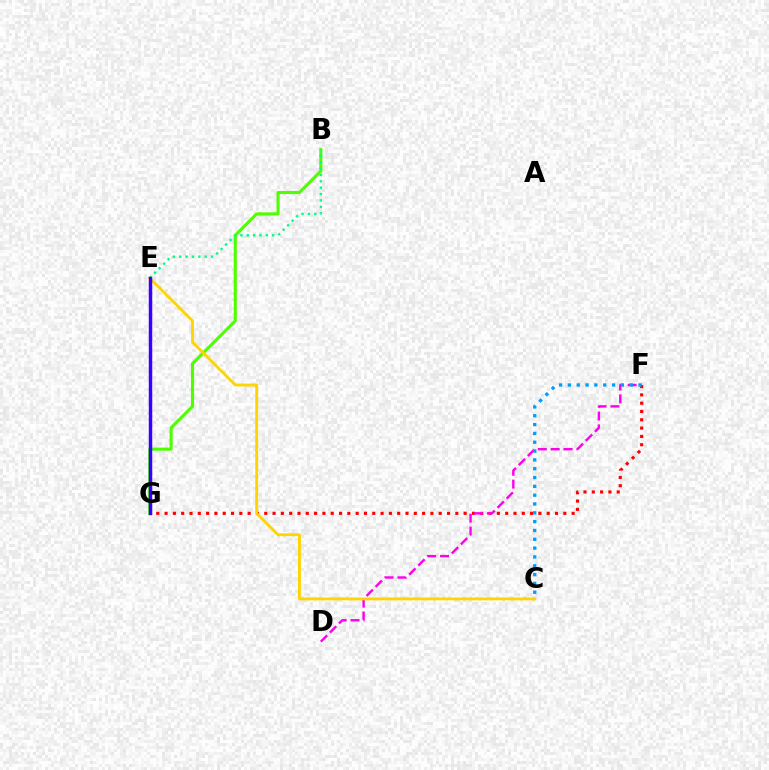{('F', 'G'): [{'color': '#ff0000', 'line_style': 'dotted', 'thickness': 2.26}], ('B', 'G'): [{'color': '#4fff00', 'line_style': 'solid', 'thickness': 2.23}], ('D', 'F'): [{'color': '#ff00ed', 'line_style': 'dashed', 'thickness': 1.75}], ('B', 'E'): [{'color': '#00ff86', 'line_style': 'dotted', 'thickness': 1.73}], ('C', 'F'): [{'color': '#009eff', 'line_style': 'dotted', 'thickness': 2.4}], ('C', 'E'): [{'color': '#ffd500', 'line_style': 'solid', 'thickness': 2.06}], ('E', 'G'): [{'color': '#3700ff', 'line_style': 'solid', 'thickness': 2.49}]}